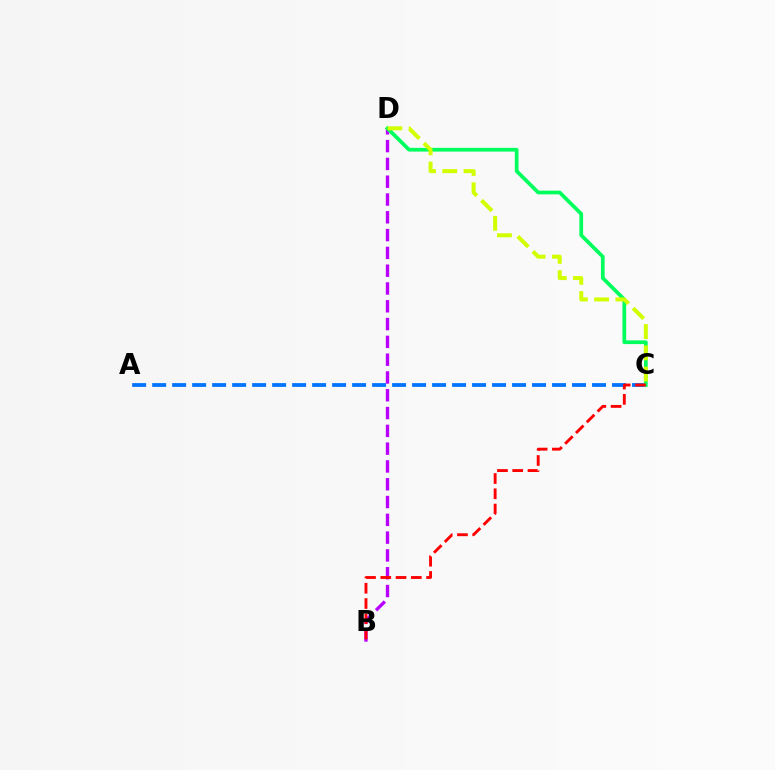{('A', 'C'): [{'color': '#0074ff', 'line_style': 'dashed', 'thickness': 2.72}], ('B', 'D'): [{'color': '#b900ff', 'line_style': 'dashed', 'thickness': 2.42}], ('C', 'D'): [{'color': '#00ff5c', 'line_style': 'solid', 'thickness': 2.68}, {'color': '#d1ff00', 'line_style': 'dashed', 'thickness': 2.89}], ('B', 'C'): [{'color': '#ff0000', 'line_style': 'dashed', 'thickness': 2.07}]}